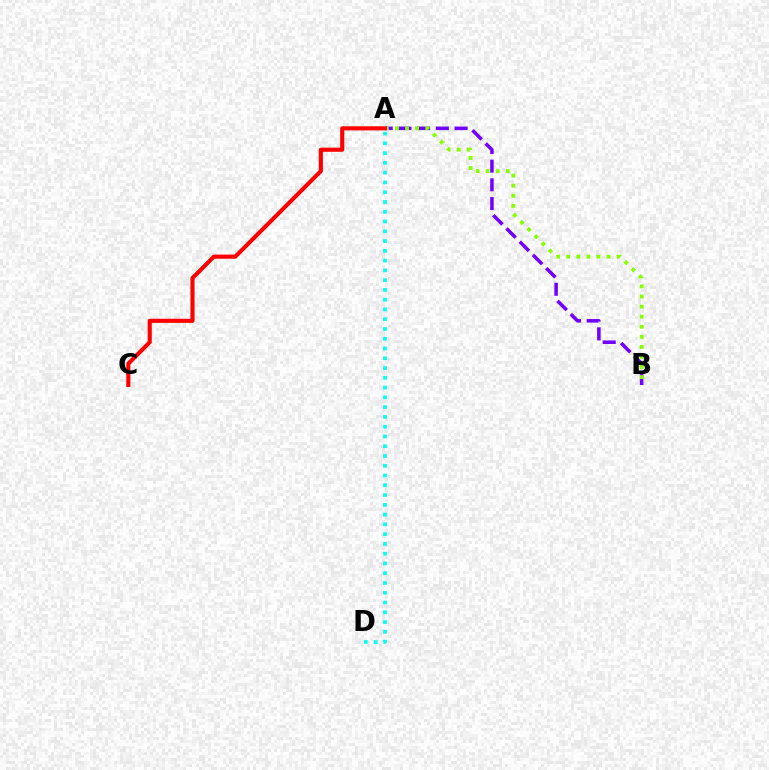{('A', 'B'): [{'color': '#7200ff', 'line_style': 'dashed', 'thickness': 2.54}, {'color': '#84ff00', 'line_style': 'dotted', 'thickness': 2.74}], ('A', 'C'): [{'color': '#ff0000', 'line_style': 'solid', 'thickness': 2.96}], ('A', 'D'): [{'color': '#00fff6', 'line_style': 'dotted', 'thickness': 2.65}]}